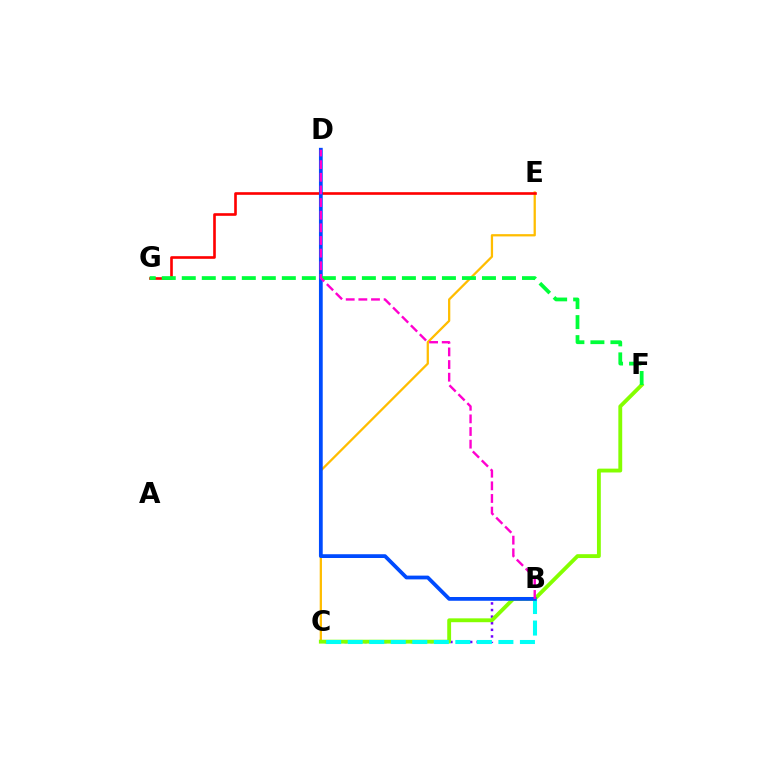{('C', 'E'): [{'color': '#ffbd00', 'line_style': 'solid', 'thickness': 1.63}], ('B', 'C'): [{'color': '#7200ff', 'line_style': 'dotted', 'thickness': 1.79}, {'color': '#00fff6', 'line_style': 'dashed', 'thickness': 2.92}], ('C', 'F'): [{'color': '#84ff00', 'line_style': 'solid', 'thickness': 2.78}], ('E', 'G'): [{'color': '#ff0000', 'line_style': 'solid', 'thickness': 1.9}], ('B', 'D'): [{'color': '#004bff', 'line_style': 'solid', 'thickness': 2.71}, {'color': '#ff00cf', 'line_style': 'dashed', 'thickness': 1.72}], ('F', 'G'): [{'color': '#00ff39', 'line_style': 'dashed', 'thickness': 2.72}]}